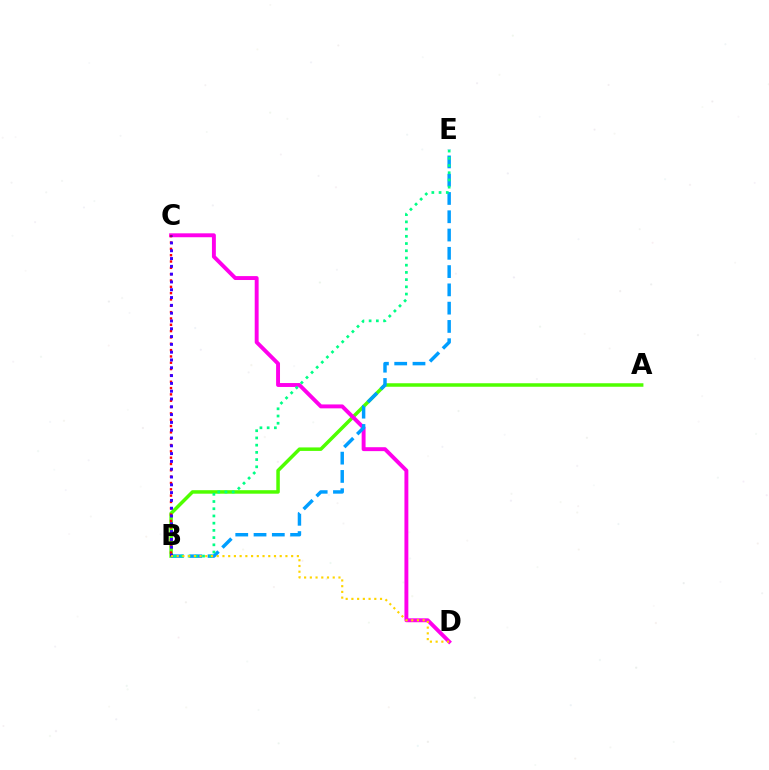{('A', 'B'): [{'color': '#4fff00', 'line_style': 'solid', 'thickness': 2.52}], ('C', 'D'): [{'color': '#ff00ed', 'line_style': 'solid', 'thickness': 2.82}], ('B', 'C'): [{'color': '#ff0000', 'line_style': 'dotted', 'thickness': 1.72}, {'color': '#3700ff', 'line_style': 'dotted', 'thickness': 2.12}], ('B', 'E'): [{'color': '#009eff', 'line_style': 'dashed', 'thickness': 2.48}, {'color': '#00ff86', 'line_style': 'dotted', 'thickness': 1.96}], ('B', 'D'): [{'color': '#ffd500', 'line_style': 'dotted', 'thickness': 1.56}]}